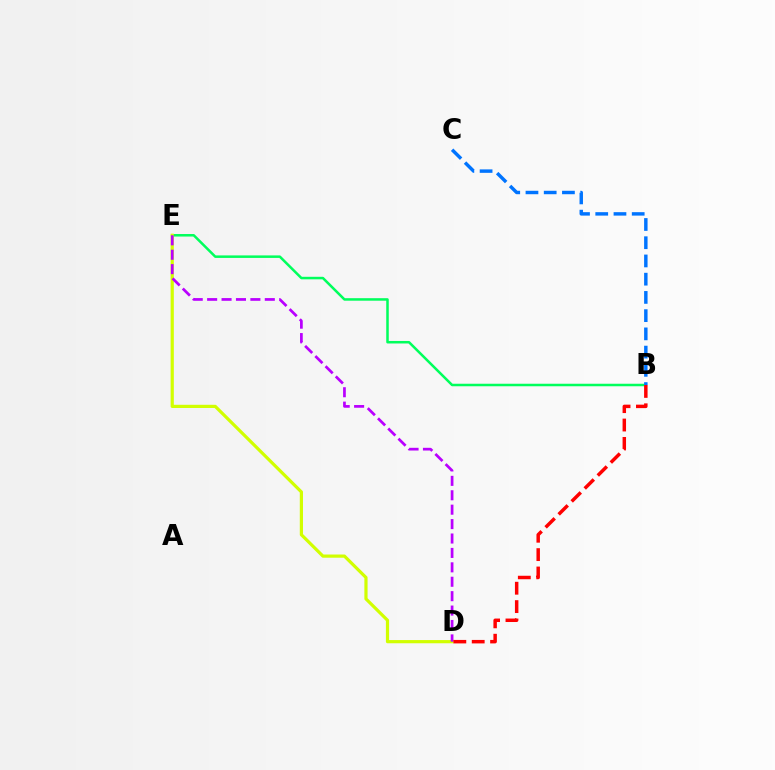{('B', 'E'): [{'color': '#00ff5c', 'line_style': 'solid', 'thickness': 1.81}], ('B', 'C'): [{'color': '#0074ff', 'line_style': 'dashed', 'thickness': 2.48}], ('D', 'E'): [{'color': '#d1ff00', 'line_style': 'solid', 'thickness': 2.3}, {'color': '#b900ff', 'line_style': 'dashed', 'thickness': 1.96}], ('B', 'D'): [{'color': '#ff0000', 'line_style': 'dashed', 'thickness': 2.5}]}